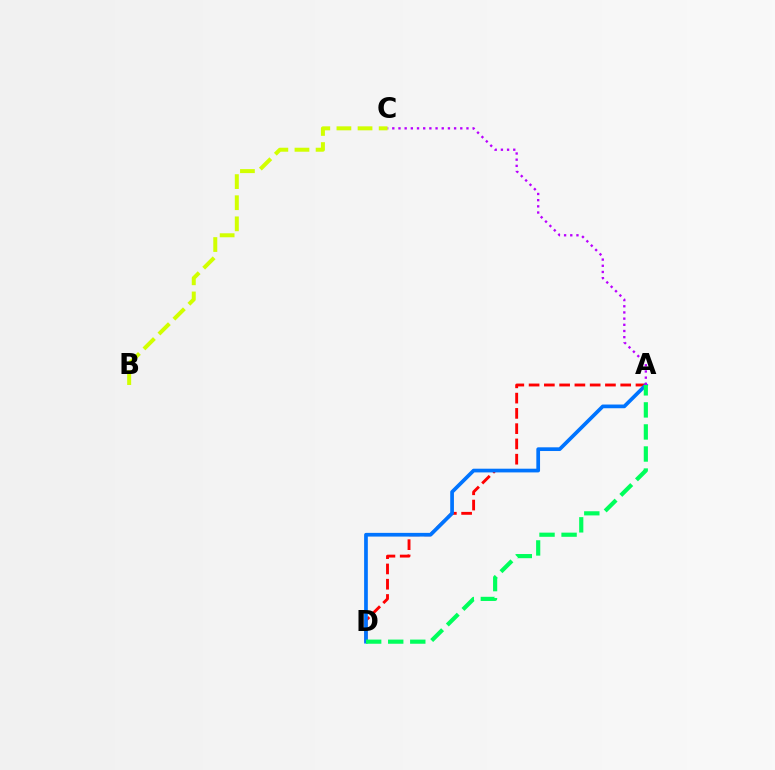{('A', 'D'): [{'color': '#ff0000', 'line_style': 'dashed', 'thickness': 2.07}, {'color': '#0074ff', 'line_style': 'solid', 'thickness': 2.67}, {'color': '#00ff5c', 'line_style': 'dashed', 'thickness': 3.0}], ('A', 'C'): [{'color': '#b900ff', 'line_style': 'dotted', 'thickness': 1.68}], ('B', 'C'): [{'color': '#d1ff00', 'line_style': 'dashed', 'thickness': 2.87}]}